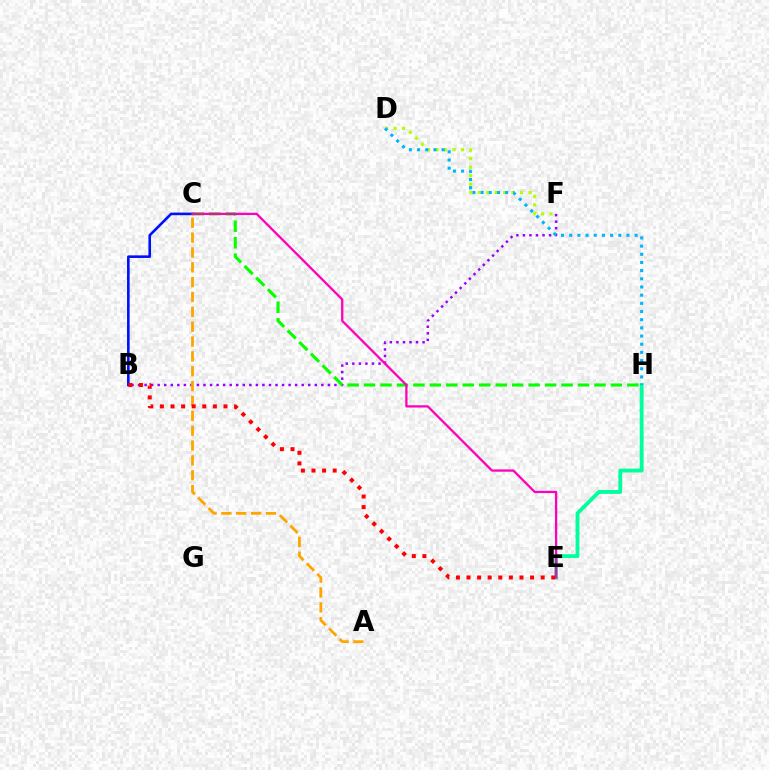{('B', 'F'): [{'color': '#9b00ff', 'line_style': 'dotted', 'thickness': 1.78}], ('D', 'F'): [{'color': '#b3ff00', 'line_style': 'dotted', 'thickness': 2.3}], ('E', 'H'): [{'color': '#00ff9d', 'line_style': 'solid', 'thickness': 2.77}], ('B', 'C'): [{'color': '#0010ff', 'line_style': 'solid', 'thickness': 1.88}], ('D', 'H'): [{'color': '#00b5ff', 'line_style': 'dotted', 'thickness': 2.22}], ('A', 'C'): [{'color': '#ffa500', 'line_style': 'dashed', 'thickness': 2.02}], ('B', 'E'): [{'color': '#ff0000', 'line_style': 'dotted', 'thickness': 2.88}], ('C', 'H'): [{'color': '#08ff00', 'line_style': 'dashed', 'thickness': 2.24}], ('C', 'E'): [{'color': '#ff00bd', 'line_style': 'solid', 'thickness': 1.65}]}